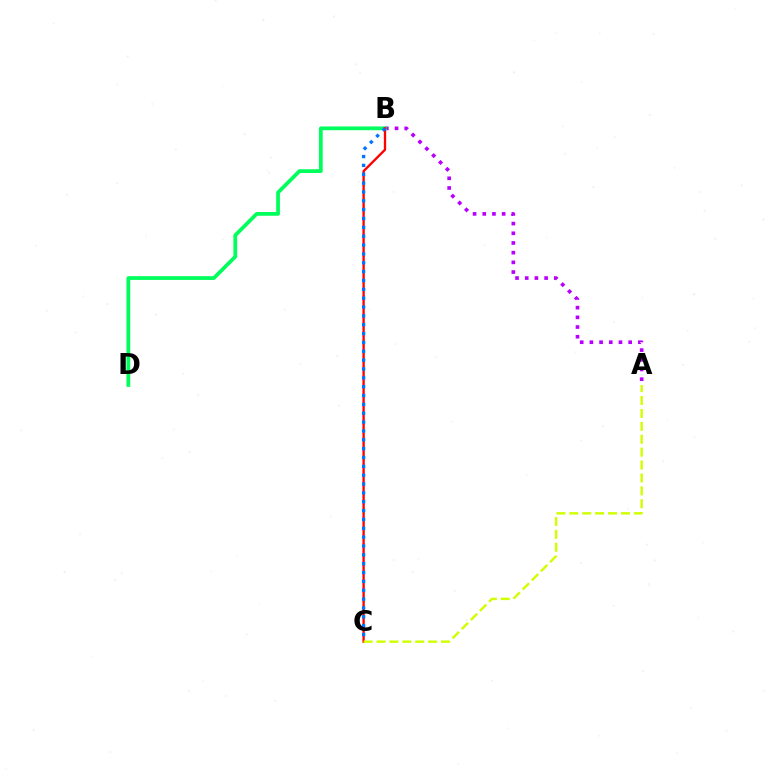{('A', 'B'): [{'color': '#b900ff', 'line_style': 'dotted', 'thickness': 2.63}], ('B', 'D'): [{'color': '#00ff5c', 'line_style': 'solid', 'thickness': 2.7}], ('B', 'C'): [{'color': '#ff0000', 'line_style': 'solid', 'thickness': 1.68}, {'color': '#0074ff', 'line_style': 'dotted', 'thickness': 2.4}], ('A', 'C'): [{'color': '#d1ff00', 'line_style': 'dashed', 'thickness': 1.75}]}